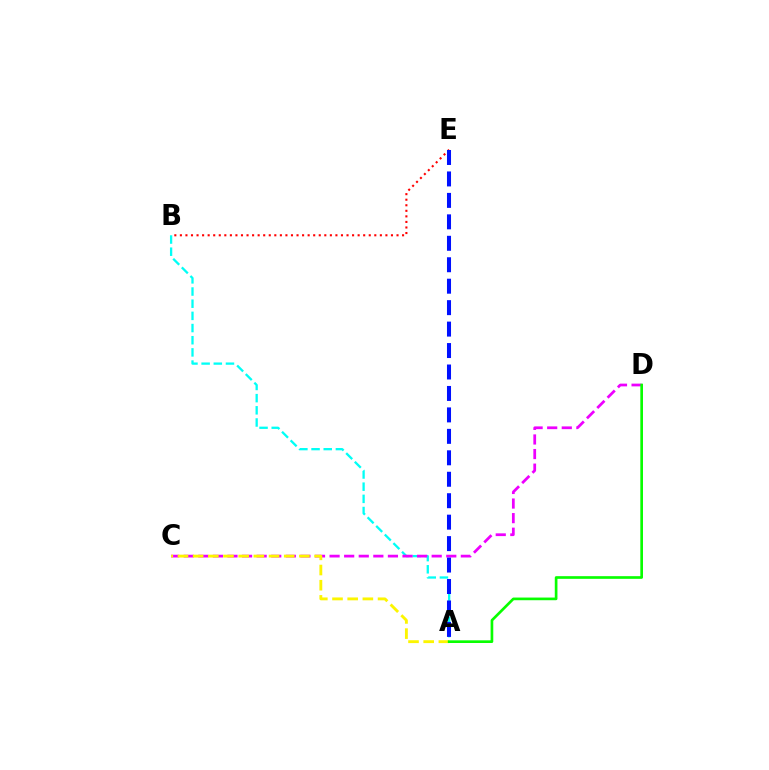{('B', 'E'): [{'color': '#ff0000', 'line_style': 'dotted', 'thickness': 1.51}], ('A', 'B'): [{'color': '#00fff6', 'line_style': 'dashed', 'thickness': 1.65}], ('C', 'D'): [{'color': '#ee00ff', 'line_style': 'dashed', 'thickness': 1.98}], ('A', 'C'): [{'color': '#fcf500', 'line_style': 'dashed', 'thickness': 2.06}], ('A', 'E'): [{'color': '#0010ff', 'line_style': 'dashed', 'thickness': 2.91}], ('A', 'D'): [{'color': '#08ff00', 'line_style': 'solid', 'thickness': 1.92}]}